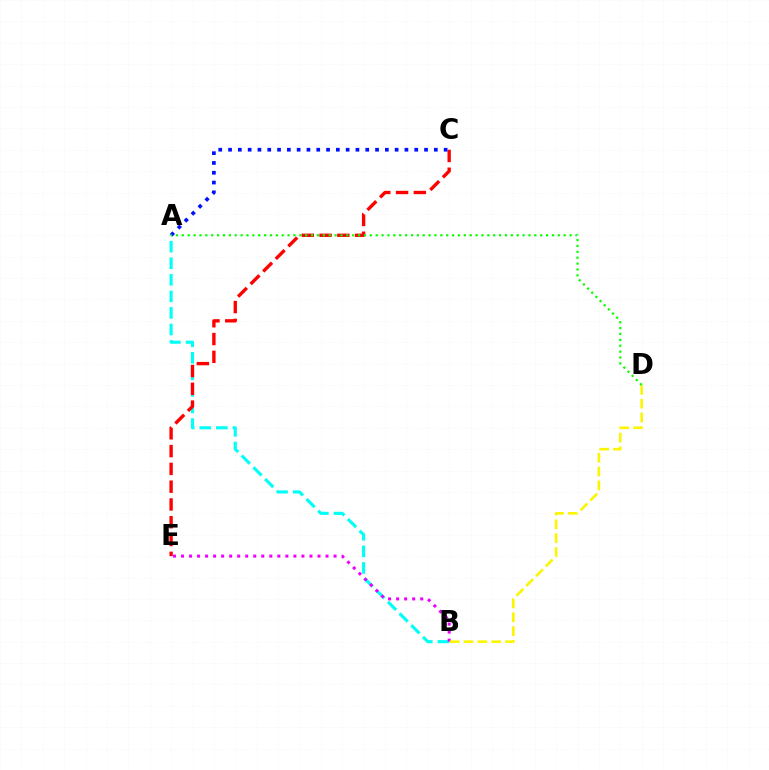{('A', 'B'): [{'color': '#00fff6', 'line_style': 'dashed', 'thickness': 2.25}], ('C', 'E'): [{'color': '#ff0000', 'line_style': 'dashed', 'thickness': 2.42}], ('B', 'E'): [{'color': '#ee00ff', 'line_style': 'dotted', 'thickness': 2.18}], ('B', 'D'): [{'color': '#fcf500', 'line_style': 'dashed', 'thickness': 1.88}], ('A', 'C'): [{'color': '#0010ff', 'line_style': 'dotted', 'thickness': 2.66}], ('A', 'D'): [{'color': '#08ff00', 'line_style': 'dotted', 'thickness': 1.6}]}